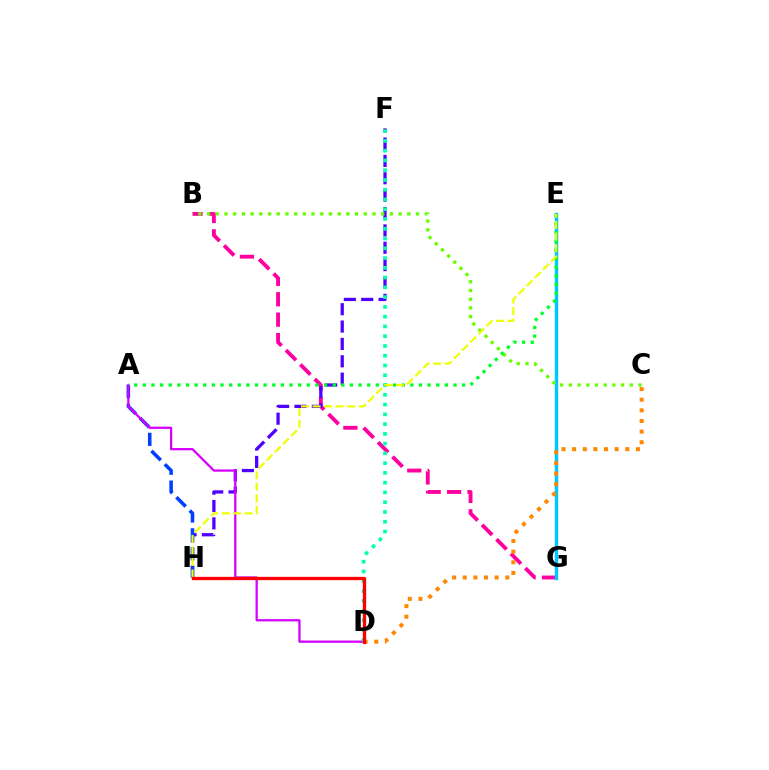{('B', 'G'): [{'color': '#ff00a0', 'line_style': 'dashed', 'thickness': 2.77}], ('E', 'G'): [{'color': '#00c7ff', 'line_style': 'solid', 'thickness': 2.47}], ('F', 'H'): [{'color': '#4f00ff', 'line_style': 'dashed', 'thickness': 2.36}], ('A', 'H'): [{'color': '#003fff', 'line_style': 'dashed', 'thickness': 2.56}], ('B', 'C'): [{'color': '#66ff00', 'line_style': 'dotted', 'thickness': 2.37}], ('C', 'D'): [{'color': '#ff8800', 'line_style': 'dotted', 'thickness': 2.89}], ('A', 'D'): [{'color': '#d600ff', 'line_style': 'solid', 'thickness': 1.64}], ('A', 'E'): [{'color': '#00ff27', 'line_style': 'dotted', 'thickness': 2.34}], ('D', 'F'): [{'color': '#00ffaf', 'line_style': 'dotted', 'thickness': 2.65}], ('E', 'H'): [{'color': '#eeff00', 'line_style': 'dashed', 'thickness': 1.57}], ('D', 'H'): [{'color': '#ff0000', 'line_style': 'solid', 'thickness': 2.37}]}